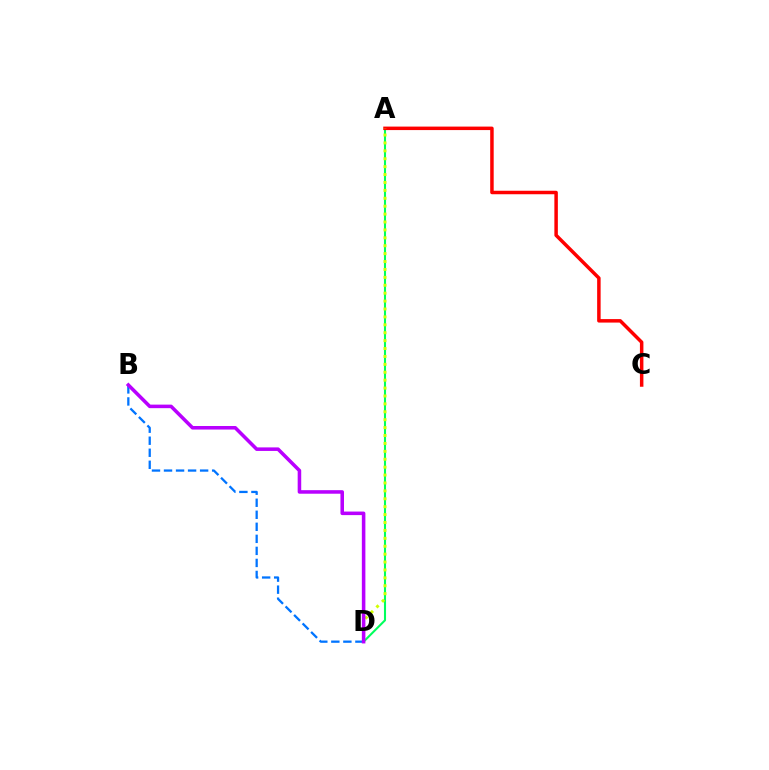{('A', 'D'): [{'color': '#00ff5c', 'line_style': 'solid', 'thickness': 1.5}, {'color': '#d1ff00', 'line_style': 'dotted', 'thickness': 2.15}], ('A', 'C'): [{'color': '#ff0000', 'line_style': 'solid', 'thickness': 2.51}], ('B', 'D'): [{'color': '#0074ff', 'line_style': 'dashed', 'thickness': 1.63}, {'color': '#b900ff', 'line_style': 'solid', 'thickness': 2.55}]}